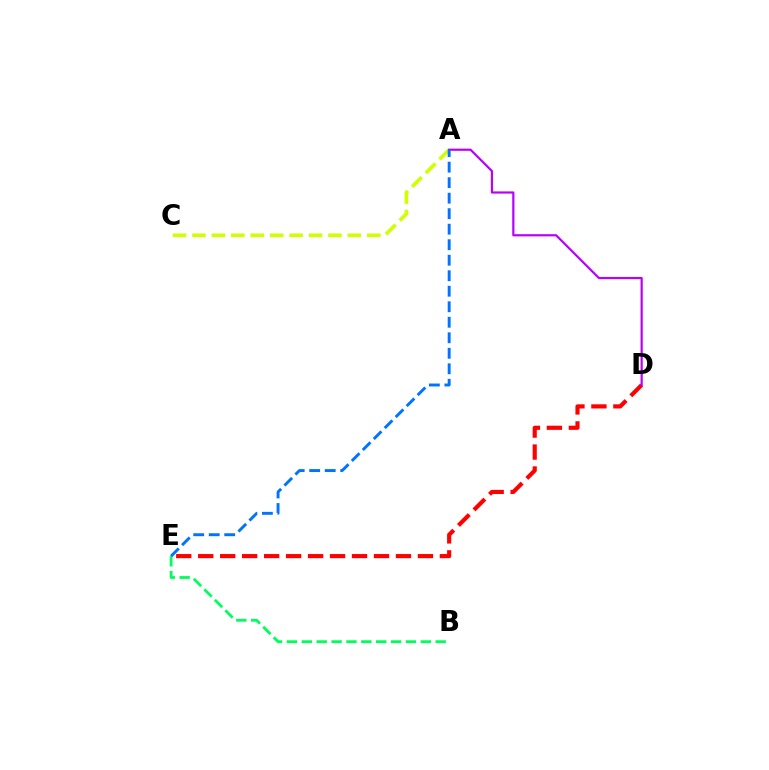{('A', 'C'): [{'color': '#d1ff00', 'line_style': 'dashed', 'thickness': 2.64}], ('D', 'E'): [{'color': '#ff0000', 'line_style': 'dashed', 'thickness': 2.98}], ('B', 'E'): [{'color': '#00ff5c', 'line_style': 'dashed', 'thickness': 2.02}], ('A', 'D'): [{'color': '#b900ff', 'line_style': 'solid', 'thickness': 1.58}], ('A', 'E'): [{'color': '#0074ff', 'line_style': 'dashed', 'thickness': 2.11}]}